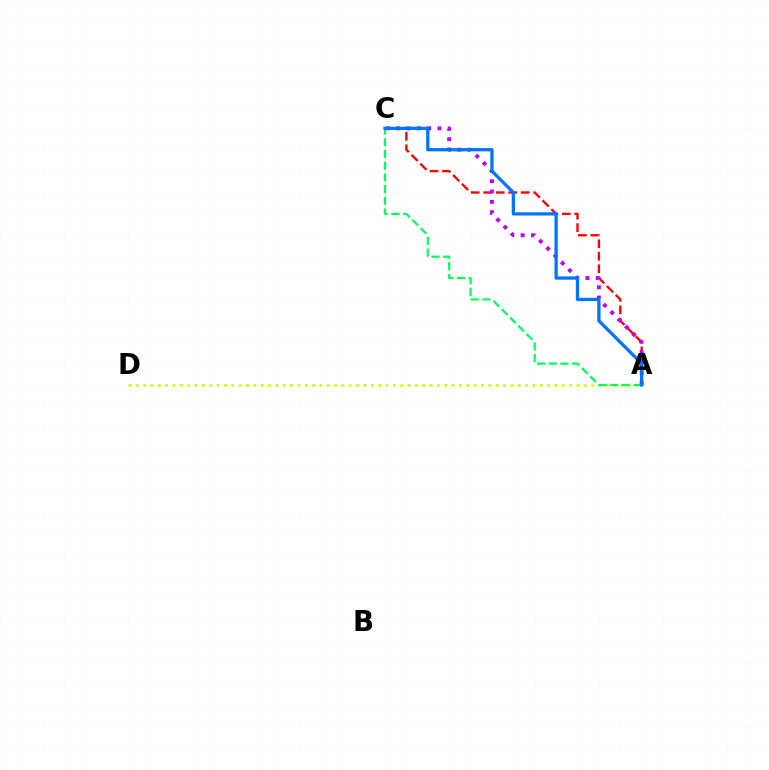{('A', 'C'): [{'color': '#ff0000', 'line_style': 'dashed', 'thickness': 1.7}, {'color': '#b900ff', 'line_style': 'dotted', 'thickness': 2.8}, {'color': '#00ff5c', 'line_style': 'dashed', 'thickness': 1.59}, {'color': '#0074ff', 'line_style': 'solid', 'thickness': 2.34}], ('A', 'D'): [{'color': '#d1ff00', 'line_style': 'dotted', 'thickness': 2.0}]}